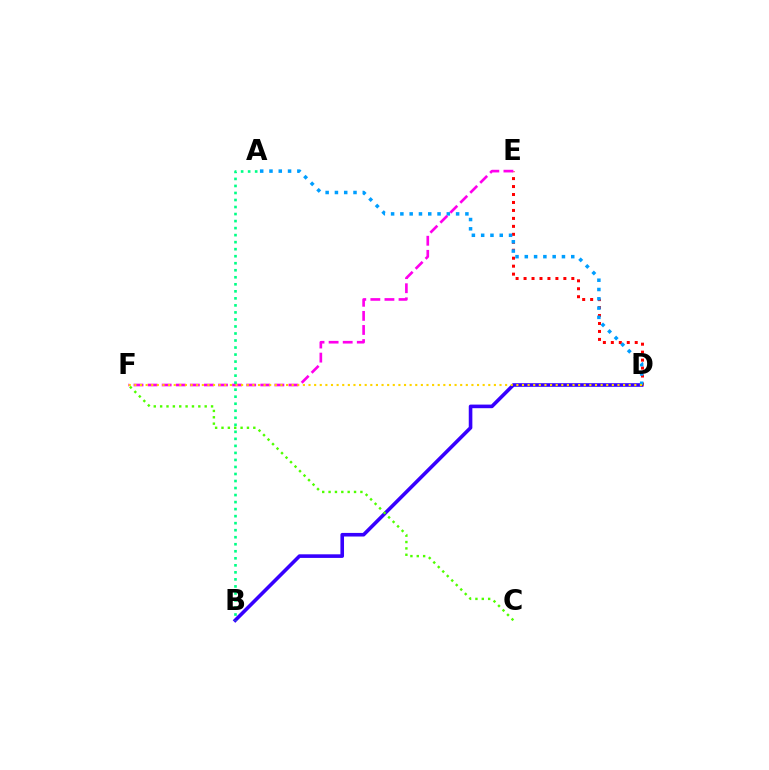{('B', 'D'): [{'color': '#3700ff', 'line_style': 'solid', 'thickness': 2.59}], ('D', 'E'): [{'color': '#ff0000', 'line_style': 'dotted', 'thickness': 2.16}], ('C', 'F'): [{'color': '#4fff00', 'line_style': 'dotted', 'thickness': 1.73}], ('A', 'D'): [{'color': '#009eff', 'line_style': 'dotted', 'thickness': 2.52}], ('E', 'F'): [{'color': '#ff00ed', 'line_style': 'dashed', 'thickness': 1.91}], ('D', 'F'): [{'color': '#ffd500', 'line_style': 'dotted', 'thickness': 1.53}], ('A', 'B'): [{'color': '#00ff86', 'line_style': 'dotted', 'thickness': 1.91}]}